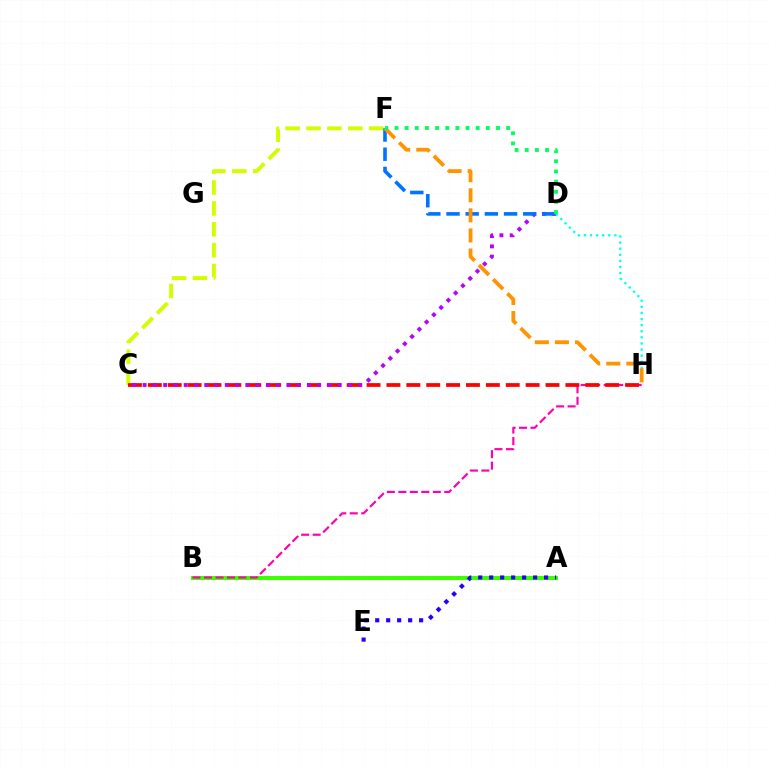{('C', 'F'): [{'color': '#d1ff00', 'line_style': 'dashed', 'thickness': 2.84}], ('A', 'B'): [{'color': '#3dff00', 'line_style': 'solid', 'thickness': 2.91}], ('A', 'E'): [{'color': '#2500ff', 'line_style': 'dotted', 'thickness': 2.98}], ('B', 'H'): [{'color': '#ff00ac', 'line_style': 'dashed', 'thickness': 1.56}], ('C', 'H'): [{'color': '#ff0000', 'line_style': 'dashed', 'thickness': 2.7}], ('C', 'D'): [{'color': '#b900ff', 'line_style': 'dotted', 'thickness': 2.79}], ('D', 'F'): [{'color': '#0074ff', 'line_style': 'dashed', 'thickness': 2.61}, {'color': '#00ff5c', 'line_style': 'dotted', 'thickness': 2.76}], ('D', 'H'): [{'color': '#00fff6', 'line_style': 'dotted', 'thickness': 1.66}], ('F', 'H'): [{'color': '#ff9400', 'line_style': 'dashed', 'thickness': 2.73}]}